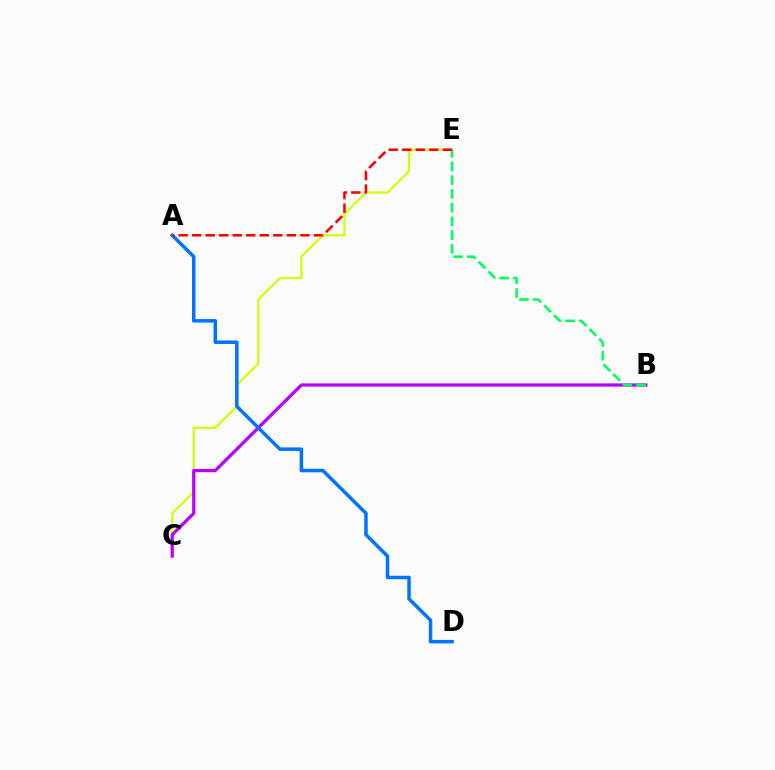{('C', 'E'): [{'color': '#d1ff00', 'line_style': 'solid', 'thickness': 1.58}], ('B', 'C'): [{'color': '#b900ff', 'line_style': 'solid', 'thickness': 2.32}], ('A', 'D'): [{'color': '#0074ff', 'line_style': 'solid', 'thickness': 2.52}], ('B', 'E'): [{'color': '#00ff5c', 'line_style': 'dashed', 'thickness': 1.87}], ('A', 'E'): [{'color': '#ff0000', 'line_style': 'dashed', 'thickness': 1.84}]}